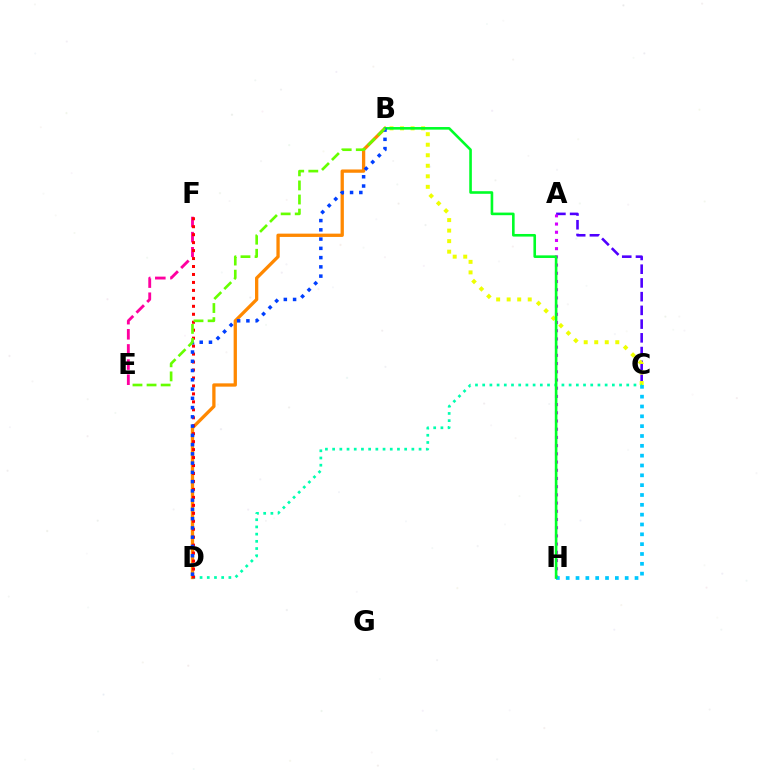{('B', 'D'): [{'color': '#ff8800', 'line_style': 'solid', 'thickness': 2.37}, {'color': '#003fff', 'line_style': 'dotted', 'thickness': 2.52}], ('E', 'F'): [{'color': '#ff00a0', 'line_style': 'dashed', 'thickness': 2.06}], ('A', 'C'): [{'color': '#4f00ff', 'line_style': 'dashed', 'thickness': 1.86}], ('B', 'C'): [{'color': '#eeff00', 'line_style': 'dotted', 'thickness': 2.86}], ('A', 'H'): [{'color': '#d600ff', 'line_style': 'dotted', 'thickness': 2.23}], ('C', 'H'): [{'color': '#00c7ff', 'line_style': 'dotted', 'thickness': 2.67}], ('C', 'D'): [{'color': '#00ffaf', 'line_style': 'dotted', 'thickness': 1.96}], ('B', 'H'): [{'color': '#00ff27', 'line_style': 'solid', 'thickness': 1.88}], ('D', 'F'): [{'color': '#ff0000', 'line_style': 'dotted', 'thickness': 2.16}], ('B', 'E'): [{'color': '#66ff00', 'line_style': 'dashed', 'thickness': 1.91}]}